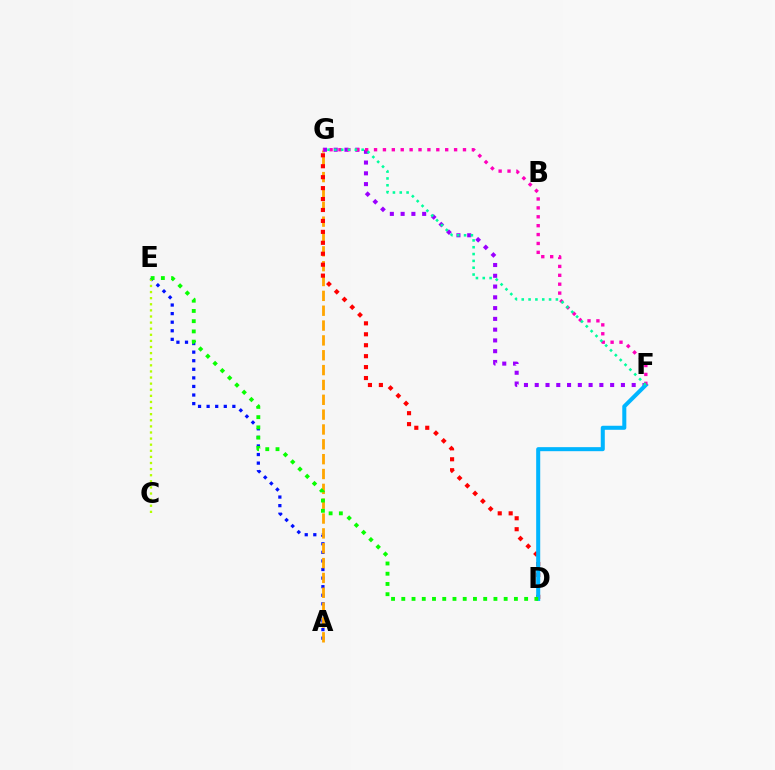{('A', 'E'): [{'color': '#0010ff', 'line_style': 'dotted', 'thickness': 2.33}], ('C', 'E'): [{'color': '#b3ff00', 'line_style': 'dotted', 'thickness': 1.66}], ('A', 'G'): [{'color': '#ffa500', 'line_style': 'dashed', 'thickness': 2.02}], ('D', 'G'): [{'color': '#ff0000', 'line_style': 'dotted', 'thickness': 2.97}], ('F', 'G'): [{'color': '#9b00ff', 'line_style': 'dotted', 'thickness': 2.93}, {'color': '#ff00bd', 'line_style': 'dotted', 'thickness': 2.42}, {'color': '#00ff9d', 'line_style': 'dotted', 'thickness': 1.86}], ('D', 'F'): [{'color': '#00b5ff', 'line_style': 'solid', 'thickness': 2.91}], ('D', 'E'): [{'color': '#08ff00', 'line_style': 'dotted', 'thickness': 2.78}]}